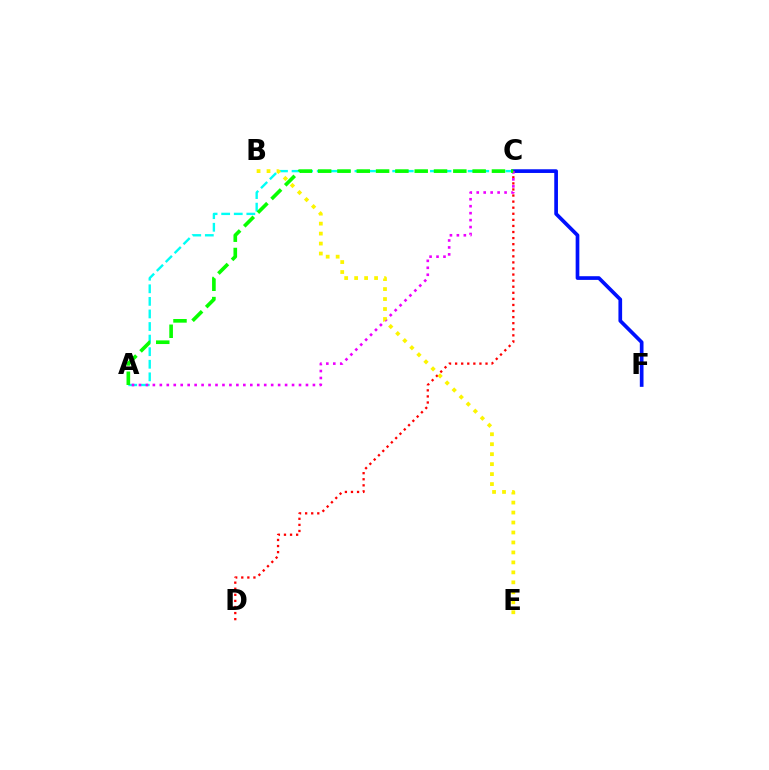{('A', 'C'): [{'color': '#00fff6', 'line_style': 'dashed', 'thickness': 1.71}, {'color': '#ee00ff', 'line_style': 'dotted', 'thickness': 1.89}, {'color': '#08ff00', 'line_style': 'dashed', 'thickness': 2.62}], ('C', 'F'): [{'color': '#0010ff', 'line_style': 'solid', 'thickness': 2.66}], ('C', 'D'): [{'color': '#ff0000', 'line_style': 'dotted', 'thickness': 1.65}], ('B', 'E'): [{'color': '#fcf500', 'line_style': 'dotted', 'thickness': 2.71}]}